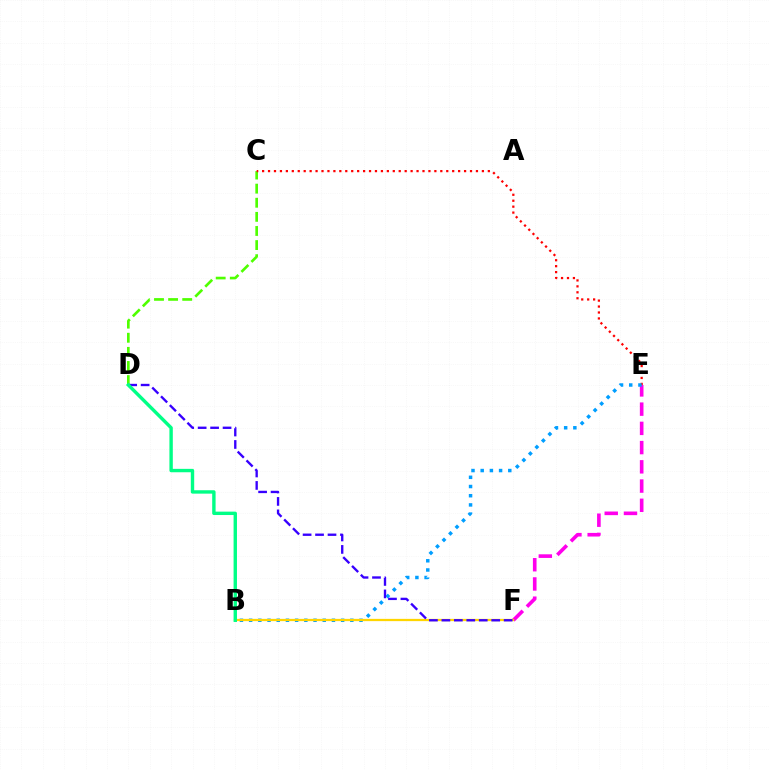{('C', 'D'): [{'color': '#4fff00', 'line_style': 'dashed', 'thickness': 1.92}], ('C', 'E'): [{'color': '#ff0000', 'line_style': 'dotted', 'thickness': 1.61}], ('E', 'F'): [{'color': '#ff00ed', 'line_style': 'dashed', 'thickness': 2.61}], ('B', 'E'): [{'color': '#009eff', 'line_style': 'dotted', 'thickness': 2.5}], ('B', 'F'): [{'color': '#ffd500', 'line_style': 'solid', 'thickness': 1.63}], ('D', 'F'): [{'color': '#3700ff', 'line_style': 'dashed', 'thickness': 1.69}], ('B', 'D'): [{'color': '#00ff86', 'line_style': 'solid', 'thickness': 2.44}]}